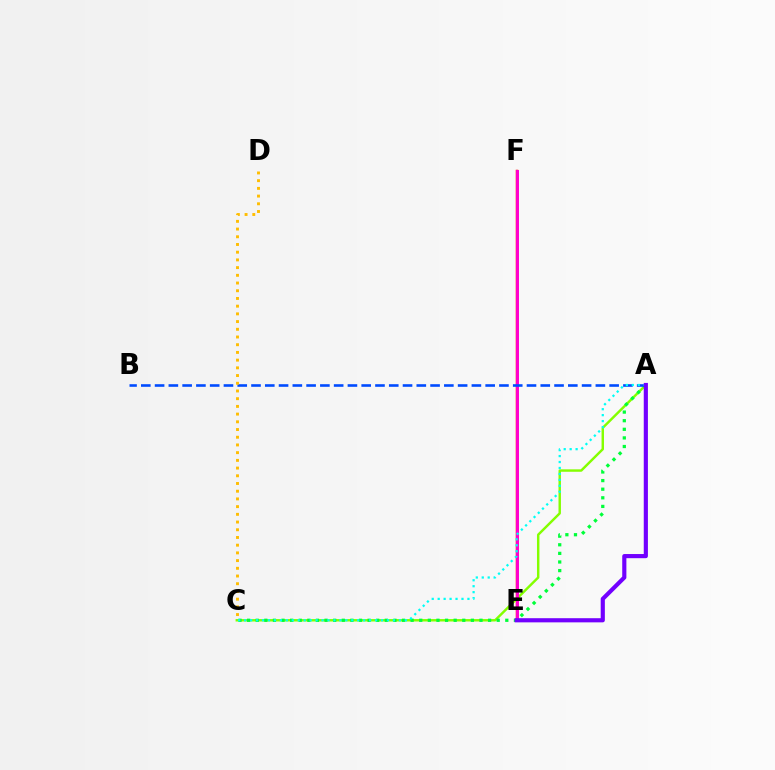{('E', 'F'): [{'color': '#ff0000', 'line_style': 'solid', 'thickness': 1.8}, {'color': '#ff00cf', 'line_style': 'solid', 'thickness': 2.13}], ('A', 'C'): [{'color': '#84ff00', 'line_style': 'solid', 'thickness': 1.75}, {'color': '#00ff39', 'line_style': 'dotted', 'thickness': 2.34}, {'color': '#00fff6', 'line_style': 'dotted', 'thickness': 1.62}], ('A', 'B'): [{'color': '#004bff', 'line_style': 'dashed', 'thickness': 1.87}], ('C', 'D'): [{'color': '#ffbd00', 'line_style': 'dotted', 'thickness': 2.09}], ('A', 'E'): [{'color': '#7200ff', 'line_style': 'solid', 'thickness': 2.99}]}